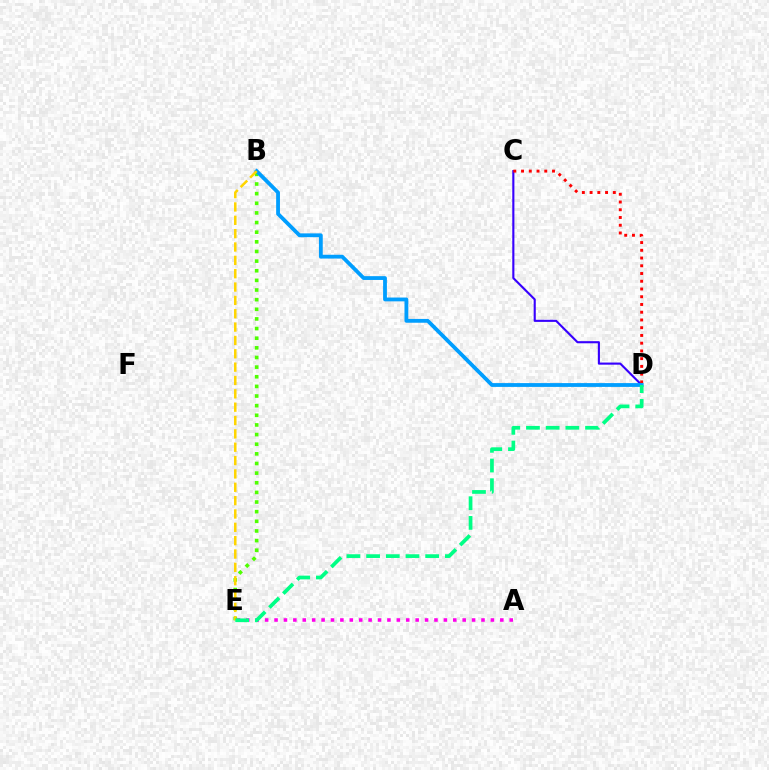{('A', 'E'): [{'color': '#ff00ed', 'line_style': 'dotted', 'thickness': 2.56}], ('B', 'E'): [{'color': '#4fff00', 'line_style': 'dotted', 'thickness': 2.62}, {'color': '#ffd500', 'line_style': 'dashed', 'thickness': 1.81}], ('C', 'D'): [{'color': '#3700ff', 'line_style': 'solid', 'thickness': 1.53}, {'color': '#ff0000', 'line_style': 'dotted', 'thickness': 2.1}], ('B', 'D'): [{'color': '#009eff', 'line_style': 'solid', 'thickness': 2.74}], ('D', 'E'): [{'color': '#00ff86', 'line_style': 'dashed', 'thickness': 2.67}]}